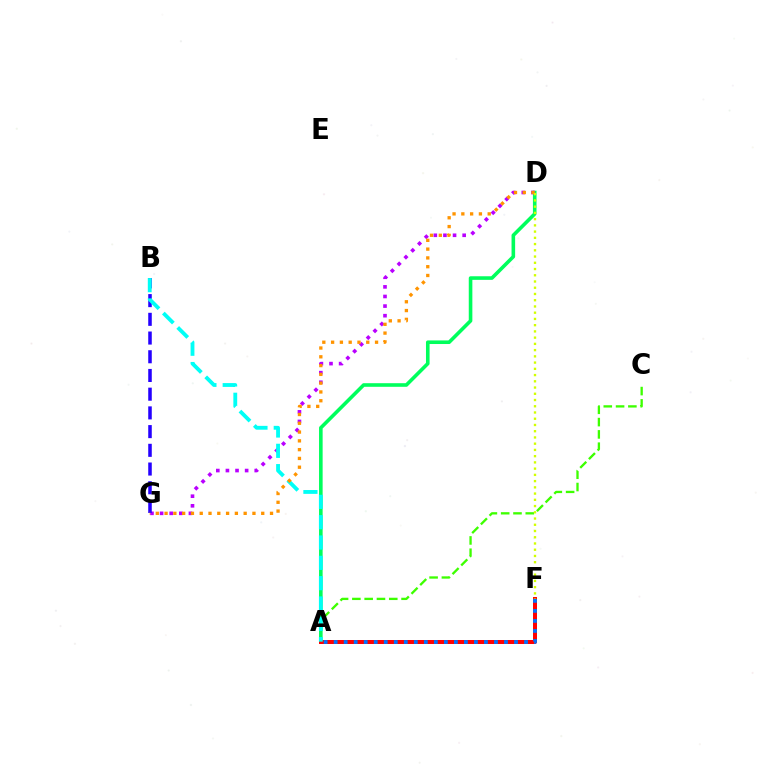{('A', 'C'): [{'color': '#3dff00', 'line_style': 'dashed', 'thickness': 1.67}], ('A', 'D'): [{'color': '#00ff5c', 'line_style': 'solid', 'thickness': 2.59}], ('A', 'F'): [{'color': '#ff00ac', 'line_style': 'dashed', 'thickness': 2.53}, {'color': '#ff0000', 'line_style': 'solid', 'thickness': 2.86}, {'color': '#0074ff', 'line_style': 'dotted', 'thickness': 2.72}], ('D', 'G'): [{'color': '#b900ff', 'line_style': 'dotted', 'thickness': 2.61}, {'color': '#ff9400', 'line_style': 'dotted', 'thickness': 2.39}], ('B', 'G'): [{'color': '#2500ff', 'line_style': 'dashed', 'thickness': 2.54}], ('A', 'B'): [{'color': '#00fff6', 'line_style': 'dashed', 'thickness': 2.76}], ('D', 'F'): [{'color': '#d1ff00', 'line_style': 'dotted', 'thickness': 1.69}]}